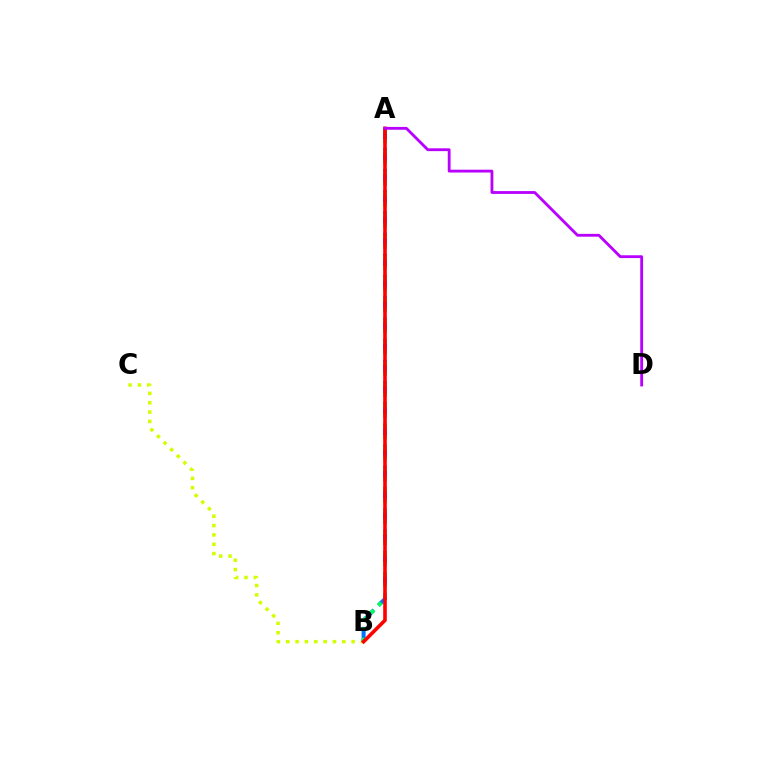{('B', 'C'): [{'color': '#d1ff00', 'line_style': 'dotted', 'thickness': 2.54}], ('A', 'B'): [{'color': '#0074ff', 'line_style': 'dashed', 'thickness': 2.88}, {'color': '#00ff5c', 'line_style': 'dotted', 'thickness': 2.87}, {'color': '#ff0000', 'line_style': 'solid', 'thickness': 2.6}], ('A', 'D'): [{'color': '#b900ff', 'line_style': 'solid', 'thickness': 2.03}]}